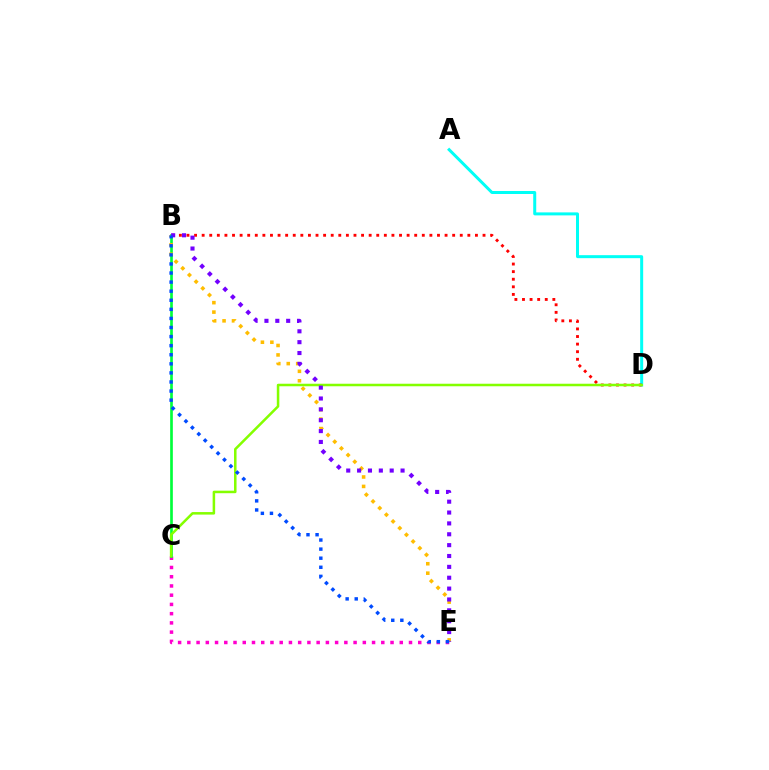{('A', 'D'): [{'color': '#00fff6', 'line_style': 'solid', 'thickness': 2.16}], ('B', 'D'): [{'color': '#ff0000', 'line_style': 'dotted', 'thickness': 2.06}], ('C', 'E'): [{'color': '#ff00cf', 'line_style': 'dotted', 'thickness': 2.51}], ('B', 'C'): [{'color': '#00ff39', 'line_style': 'solid', 'thickness': 1.93}], ('B', 'E'): [{'color': '#ffbd00', 'line_style': 'dotted', 'thickness': 2.57}, {'color': '#7200ff', 'line_style': 'dotted', 'thickness': 2.95}, {'color': '#004bff', 'line_style': 'dotted', 'thickness': 2.47}], ('C', 'D'): [{'color': '#84ff00', 'line_style': 'solid', 'thickness': 1.82}]}